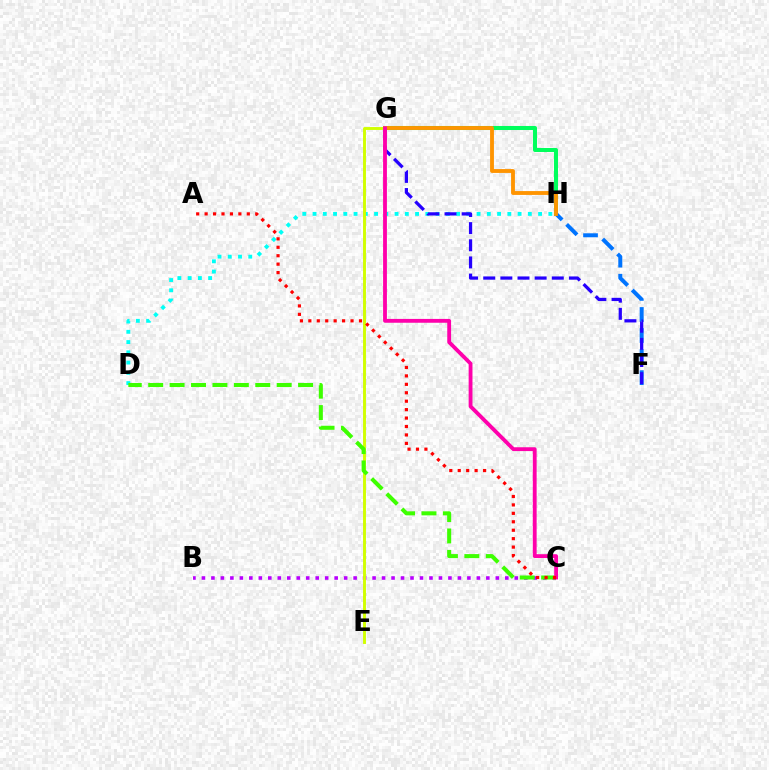{('G', 'H'): [{'color': '#00ff5c', 'line_style': 'solid', 'thickness': 2.91}, {'color': '#ff9400', 'line_style': 'solid', 'thickness': 2.77}], ('B', 'C'): [{'color': '#b900ff', 'line_style': 'dotted', 'thickness': 2.58}], ('D', 'H'): [{'color': '#00fff6', 'line_style': 'dotted', 'thickness': 2.79}], ('F', 'H'): [{'color': '#0074ff', 'line_style': 'dashed', 'thickness': 2.86}], ('F', 'G'): [{'color': '#2500ff', 'line_style': 'dashed', 'thickness': 2.33}], ('E', 'G'): [{'color': '#d1ff00', 'line_style': 'solid', 'thickness': 2.09}], ('C', 'D'): [{'color': '#3dff00', 'line_style': 'dashed', 'thickness': 2.91}], ('C', 'G'): [{'color': '#ff00ac', 'line_style': 'solid', 'thickness': 2.76}], ('A', 'C'): [{'color': '#ff0000', 'line_style': 'dotted', 'thickness': 2.29}]}